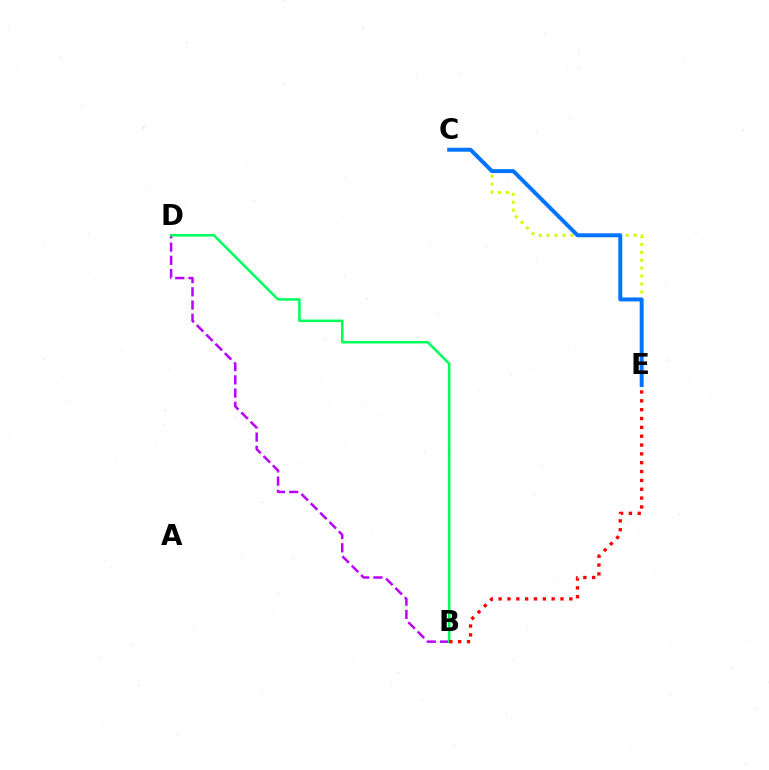{('C', 'E'): [{'color': '#d1ff00', 'line_style': 'dotted', 'thickness': 2.15}, {'color': '#0074ff', 'line_style': 'solid', 'thickness': 2.85}], ('B', 'D'): [{'color': '#b900ff', 'line_style': 'dashed', 'thickness': 1.8}, {'color': '#00ff5c', 'line_style': 'solid', 'thickness': 1.83}], ('B', 'E'): [{'color': '#ff0000', 'line_style': 'dotted', 'thickness': 2.4}]}